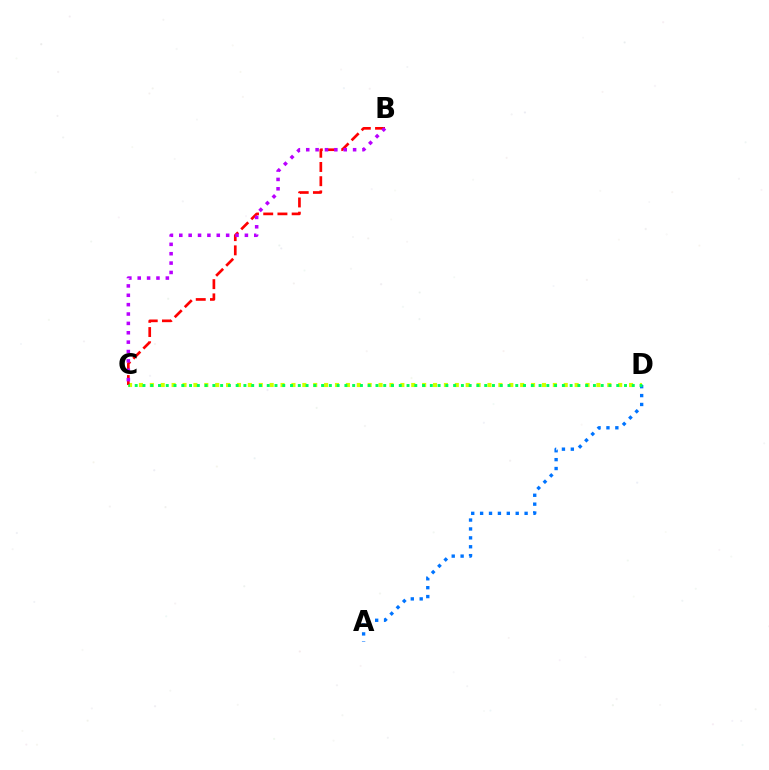{('C', 'D'): [{'color': '#d1ff00', 'line_style': 'dotted', 'thickness': 2.96}, {'color': '#00ff5c', 'line_style': 'dotted', 'thickness': 2.11}], ('B', 'C'): [{'color': '#ff0000', 'line_style': 'dashed', 'thickness': 1.93}, {'color': '#b900ff', 'line_style': 'dotted', 'thickness': 2.55}], ('A', 'D'): [{'color': '#0074ff', 'line_style': 'dotted', 'thickness': 2.42}]}